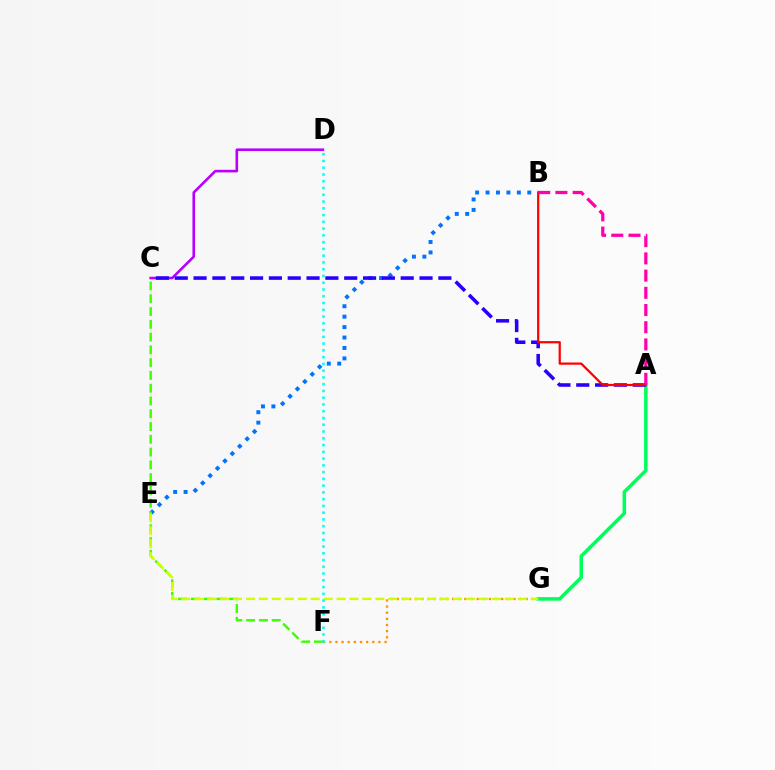{('B', 'E'): [{'color': '#0074ff', 'line_style': 'dotted', 'thickness': 2.83}], ('A', 'G'): [{'color': '#00ff5c', 'line_style': 'solid', 'thickness': 2.53}], ('C', 'D'): [{'color': '#b900ff', 'line_style': 'solid', 'thickness': 1.88}], ('C', 'F'): [{'color': '#3dff00', 'line_style': 'dashed', 'thickness': 1.74}], ('A', 'C'): [{'color': '#2500ff', 'line_style': 'dashed', 'thickness': 2.56}], ('F', 'G'): [{'color': '#ff9400', 'line_style': 'dotted', 'thickness': 1.67}], ('A', 'B'): [{'color': '#ff0000', 'line_style': 'solid', 'thickness': 1.61}, {'color': '#ff00ac', 'line_style': 'dashed', 'thickness': 2.34}], ('E', 'G'): [{'color': '#d1ff00', 'line_style': 'dashed', 'thickness': 1.76}], ('D', 'F'): [{'color': '#00fff6', 'line_style': 'dotted', 'thickness': 1.84}]}